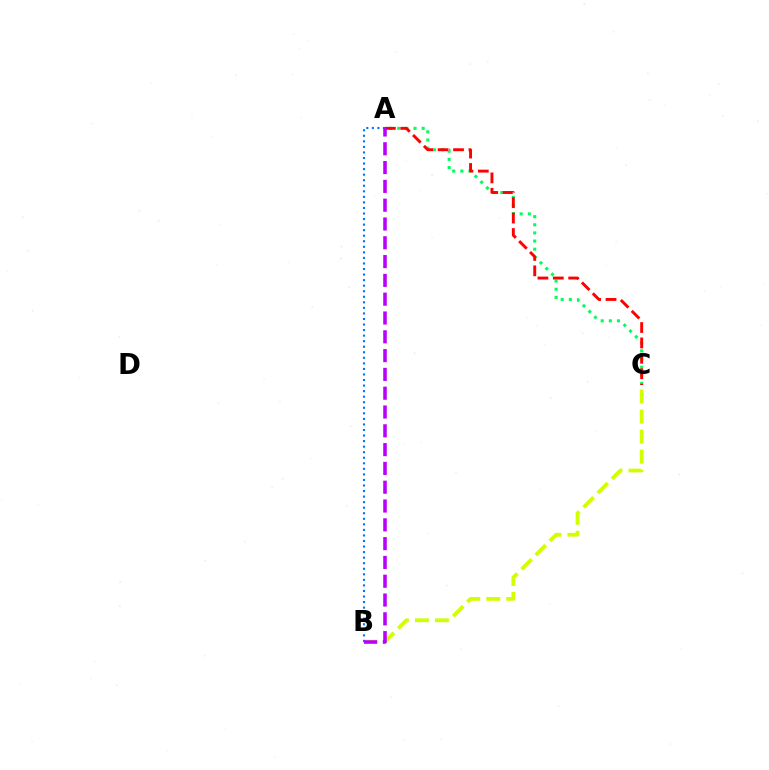{('B', 'C'): [{'color': '#d1ff00', 'line_style': 'dashed', 'thickness': 2.72}], ('A', 'B'): [{'color': '#0074ff', 'line_style': 'dotted', 'thickness': 1.51}, {'color': '#b900ff', 'line_style': 'dashed', 'thickness': 2.55}], ('A', 'C'): [{'color': '#00ff5c', 'line_style': 'dotted', 'thickness': 2.21}, {'color': '#ff0000', 'line_style': 'dashed', 'thickness': 2.09}]}